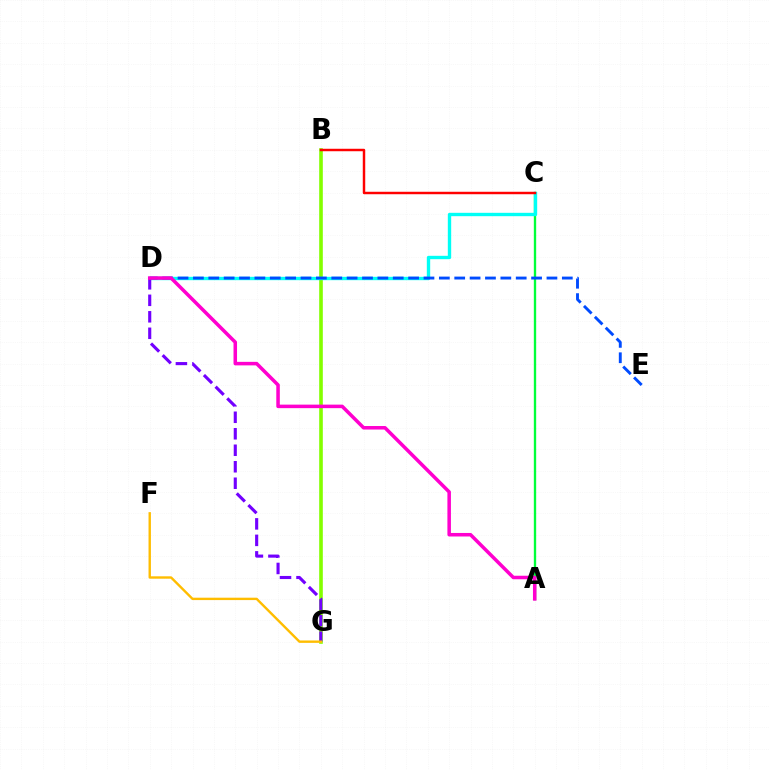{('A', 'C'): [{'color': '#00ff39', 'line_style': 'solid', 'thickness': 1.69}], ('B', 'G'): [{'color': '#84ff00', 'line_style': 'solid', 'thickness': 2.61}], ('C', 'D'): [{'color': '#00fff6', 'line_style': 'solid', 'thickness': 2.42}], ('D', 'G'): [{'color': '#7200ff', 'line_style': 'dashed', 'thickness': 2.24}], ('B', 'C'): [{'color': '#ff0000', 'line_style': 'solid', 'thickness': 1.77}], ('D', 'E'): [{'color': '#004bff', 'line_style': 'dashed', 'thickness': 2.09}], ('A', 'D'): [{'color': '#ff00cf', 'line_style': 'solid', 'thickness': 2.54}], ('F', 'G'): [{'color': '#ffbd00', 'line_style': 'solid', 'thickness': 1.72}]}